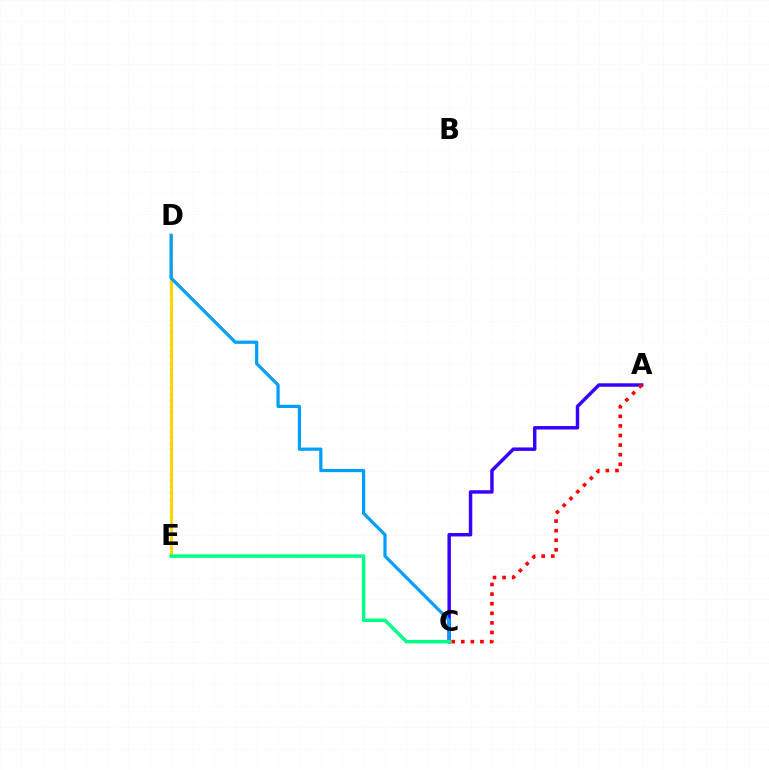{('A', 'C'): [{'color': '#3700ff', 'line_style': 'solid', 'thickness': 2.49}, {'color': '#ff0000', 'line_style': 'dotted', 'thickness': 2.61}], ('D', 'E'): [{'color': '#ff00ed', 'line_style': 'dashed', 'thickness': 2.17}, {'color': '#4fff00', 'line_style': 'dotted', 'thickness': 1.68}, {'color': '#ffd500', 'line_style': 'solid', 'thickness': 2.14}], ('C', 'D'): [{'color': '#009eff', 'line_style': 'solid', 'thickness': 2.31}], ('C', 'E'): [{'color': '#00ff86', 'line_style': 'solid', 'thickness': 2.5}]}